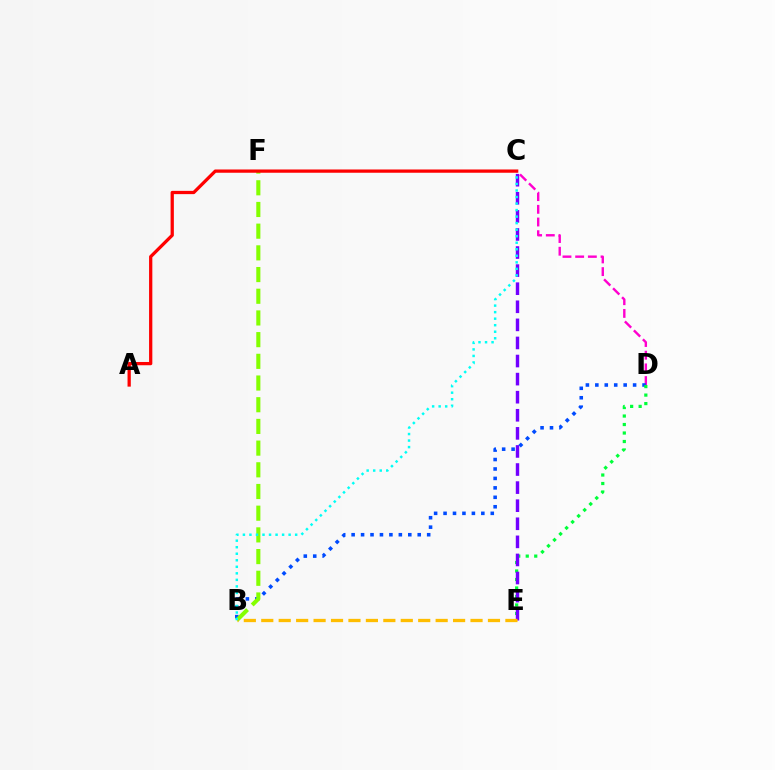{('C', 'D'): [{'color': '#ff00cf', 'line_style': 'dashed', 'thickness': 1.72}], ('B', 'D'): [{'color': '#004bff', 'line_style': 'dotted', 'thickness': 2.57}], ('D', 'E'): [{'color': '#00ff39', 'line_style': 'dotted', 'thickness': 2.31}], ('C', 'E'): [{'color': '#7200ff', 'line_style': 'dashed', 'thickness': 2.46}], ('B', 'F'): [{'color': '#84ff00', 'line_style': 'dashed', 'thickness': 2.95}], ('B', 'E'): [{'color': '#ffbd00', 'line_style': 'dashed', 'thickness': 2.37}], ('B', 'C'): [{'color': '#00fff6', 'line_style': 'dotted', 'thickness': 1.77}], ('A', 'C'): [{'color': '#ff0000', 'line_style': 'solid', 'thickness': 2.35}]}